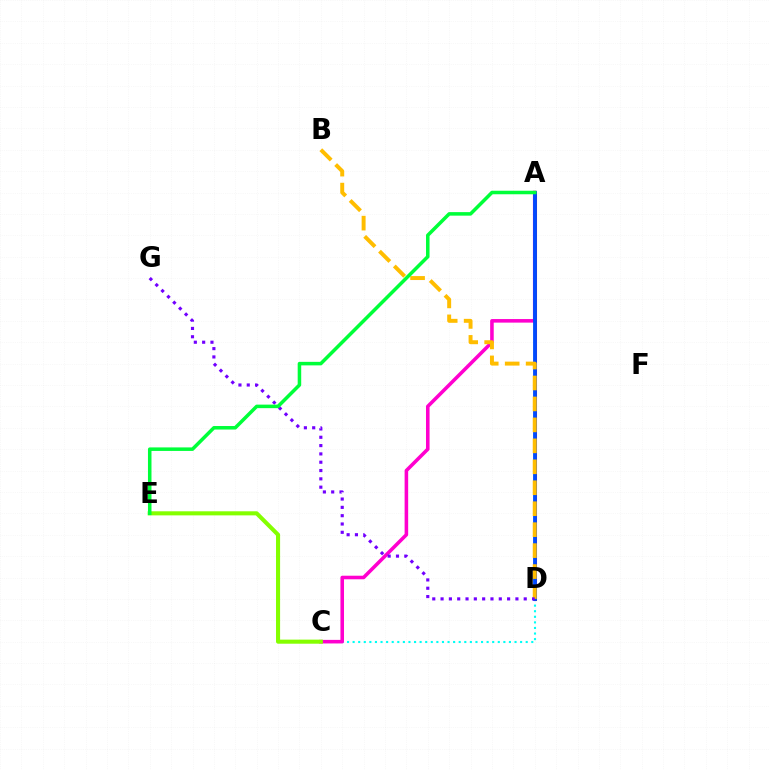{('C', 'D'): [{'color': '#00fff6', 'line_style': 'dotted', 'thickness': 1.52}], ('A', 'C'): [{'color': '#ff00cf', 'line_style': 'solid', 'thickness': 2.57}], ('C', 'E'): [{'color': '#84ff00', 'line_style': 'solid', 'thickness': 2.94}], ('A', 'D'): [{'color': '#ff0000', 'line_style': 'solid', 'thickness': 2.19}, {'color': '#004bff', 'line_style': 'solid', 'thickness': 2.76}], ('B', 'D'): [{'color': '#ffbd00', 'line_style': 'dashed', 'thickness': 2.85}], ('D', 'G'): [{'color': '#7200ff', 'line_style': 'dotted', 'thickness': 2.26}], ('A', 'E'): [{'color': '#00ff39', 'line_style': 'solid', 'thickness': 2.54}]}